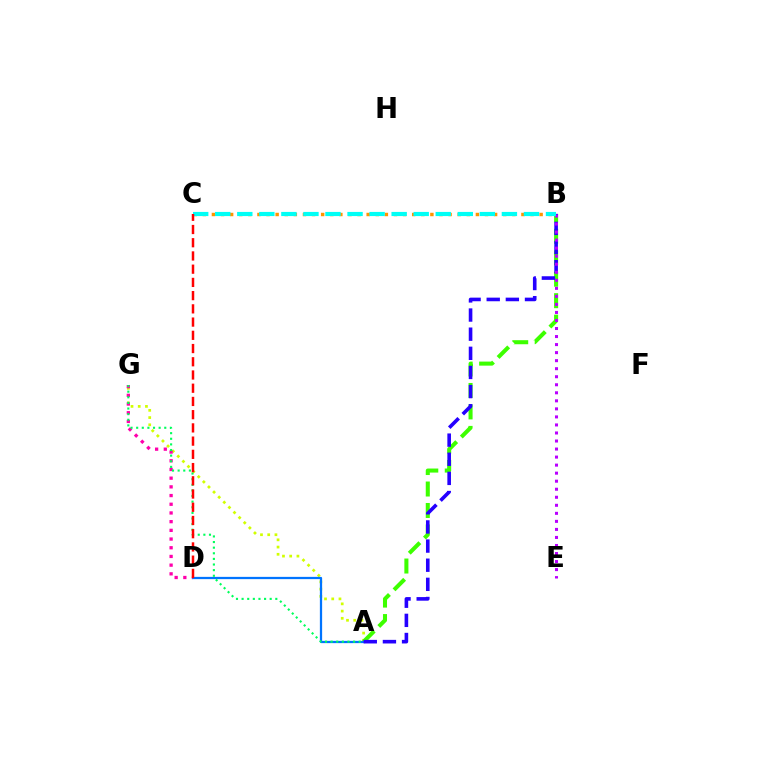{('A', 'G'): [{'color': '#d1ff00', 'line_style': 'dotted', 'thickness': 1.96}, {'color': '#00ff5c', 'line_style': 'dotted', 'thickness': 1.53}], ('A', 'B'): [{'color': '#3dff00', 'line_style': 'dashed', 'thickness': 2.92}, {'color': '#2500ff', 'line_style': 'dashed', 'thickness': 2.6}], ('A', 'D'): [{'color': '#0074ff', 'line_style': 'solid', 'thickness': 1.63}], ('D', 'G'): [{'color': '#ff00ac', 'line_style': 'dotted', 'thickness': 2.36}], ('B', 'C'): [{'color': '#ff9400', 'line_style': 'dotted', 'thickness': 2.47}, {'color': '#00fff6', 'line_style': 'dashed', 'thickness': 3.0}], ('B', 'E'): [{'color': '#b900ff', 'line_style': 'dotted', 'thickness': 2.18}], ('C', 'D'): [{'color': '#ff0000', 'line_style': 'dashed', 'thickness': 1.8}]}